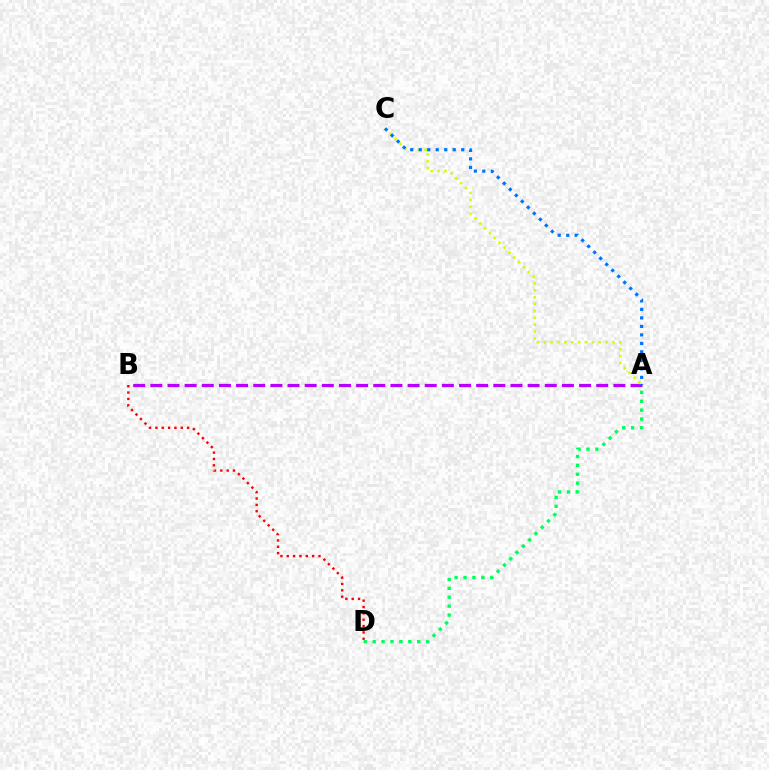{('A', 'D'): [{'color': '#00ff5c', 'line_style': 'dotted', 'thickness': 2.42}], ('B', 'D'): [{'color': '#ff0000', 'line_style': 'dotted', 'thickness': 1.72}], ('A', 'B'): [{'color': '#b900ff', 'line_style': 'dashed', 'thickness': 2.33}], ('A', 'C'): [{'color': '#d1ff00', 'line_style': 'dotted', 'thickness': 1.87}, {'color': '#0074ff', 'line_style': 'dotted', 'thickness': 2.31}]}